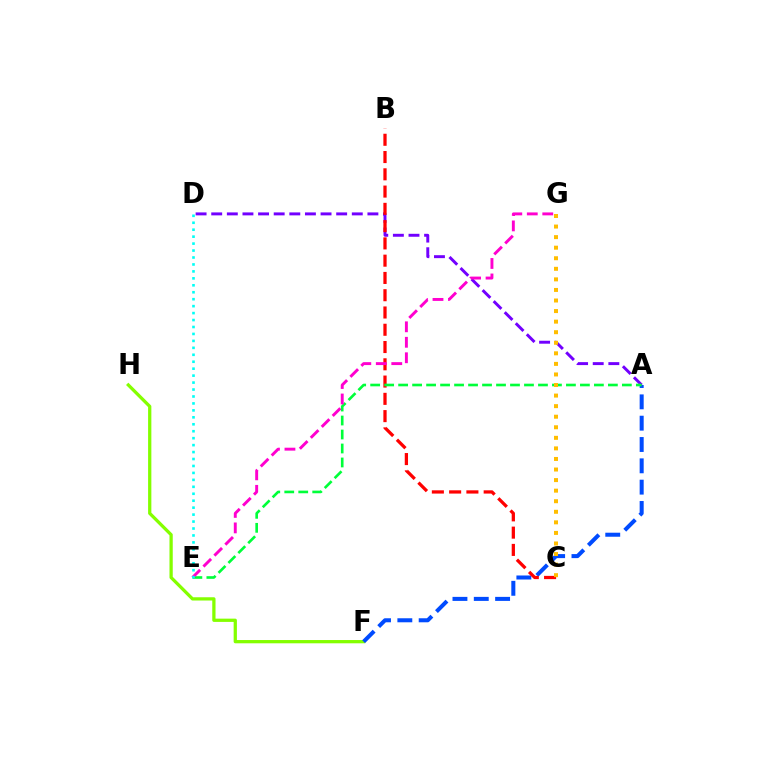{('F', 'H'): [{'color': '#84ff00', 'line_style': 'solid', 'thickness': 2.35}], ('A', 'F'): [{'color': '#004bff', 'line_style': 'dashed', 'thickness': 2.9}], ('A', 'D'): [{'color': '#7200ff', 'line_style': 'dashed', 'thickness': 2.12}], ('B', 'C'): [{'color': '#ff0000', 'line_style': 'dashed', 'thickness': 2.35}], ('A', 'E'): [{'color': '#00ff39', 'line_style': 'dashed', 'thickness': 1.9}], ('C', 'G'): [{'color': '#ffbd00', 'line_style': 'dotted', 'thickness': 2.87}], ('E', 'G'): [{'color': '#ff00cf', 'line_style': 'dashed', 'thickness': 2.1}], ('D', 'E'): [{'color': '#00fff6', 'line_style': 'dotted', 'thickness': 1.89}]}